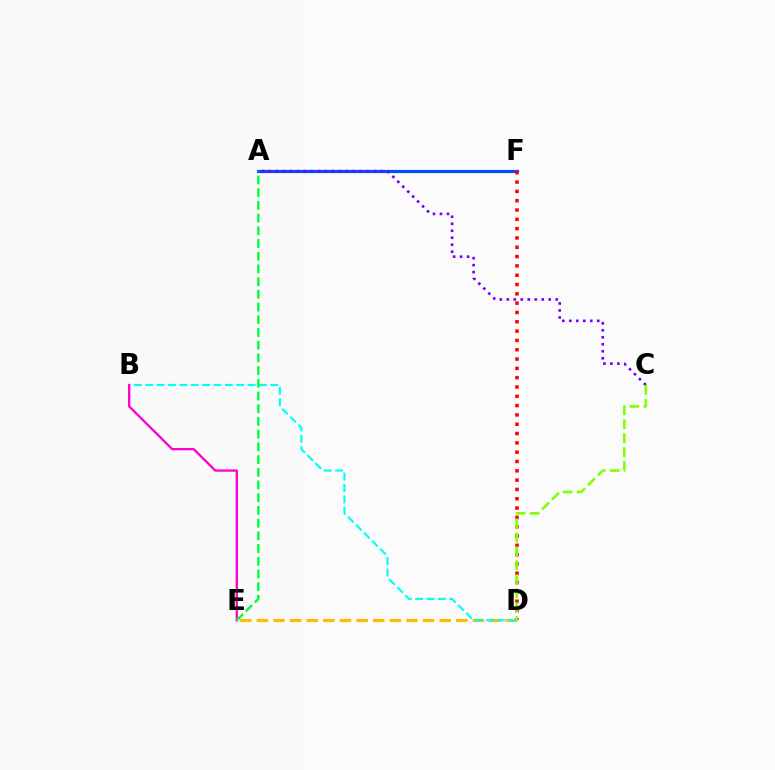{('D', 'E'): [{'color': '#ffbd00', 'line_style': 'dashed', 'thickness': 2.26}], ('A', 'F'): [{'color': '#004bff', 'line_style': 'solid', 'thickness': 2.28}], ('D', 'F'): [{'color': '#ff0000', 'line_style': 'dotted', 'thickness': 2.53}], ('B', 'D'): [{'color': '#00fff6', 'line_style': 'dashed', 'thickness': 1.55}], ('A', 'C'): [{'color': '#7200ff', 'line_style': 'dotted', 'thickness': 1.9}], ('B', 'E'): [{'color': '#ff00cf', 'line_style': 'solid', 'thickness': 1.67}], ('C', 'D'): [{'color': '#84ff00', 'line_style': 'dashed', 'thickness': 1.9}], ('A', 'E'): [{'color': '#00ff39', 'line_style': 'dashed', 'thickness': 1.73}]}